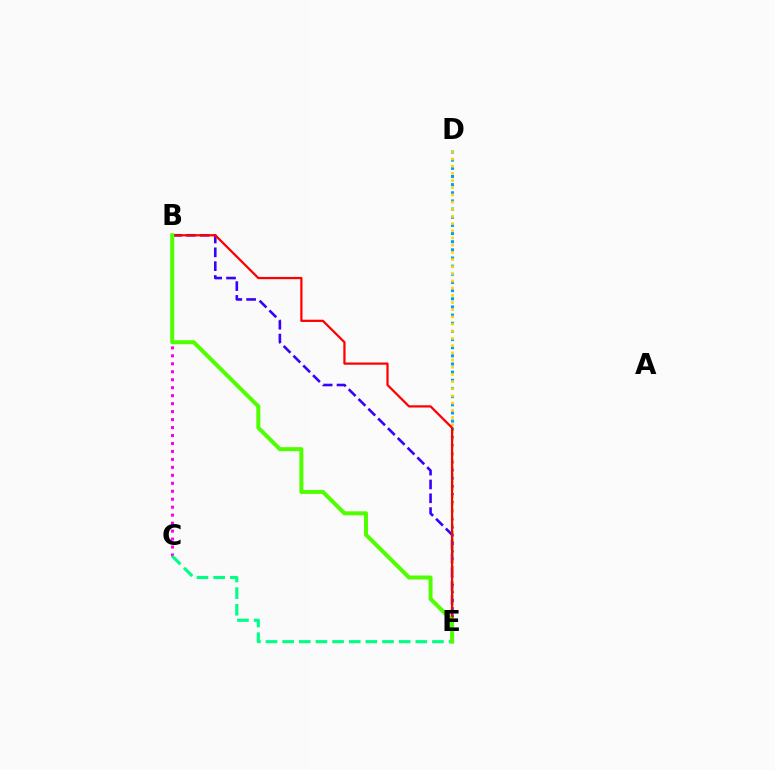{('D', 'E'): [{'color': '#009eff', 'line_style': 'dotted', 'thickness': 2.22}, {'color': '#ffd500', 'line_style': 'dotted', 'thickness': 1.95}], ('B', 'E'): [{'color': '#3700ff', 'line_style': 'dashed', 'thickness': 1.88}, {'color': '#ff0000', 'line_style': 'solid', 'thickness': 1.61}, {'color': '#4fff00', 'line_style': 'solid', 'thickness': 2.88}], ('B', 'C'): [{'color': '#ff00ed', 'line_style': 'dotted', 'thickness': 2.16}], ('C', 'E'): [{'color': '#00ff86', 'line_style': 'dashed', 'thickness': 2.26}]}